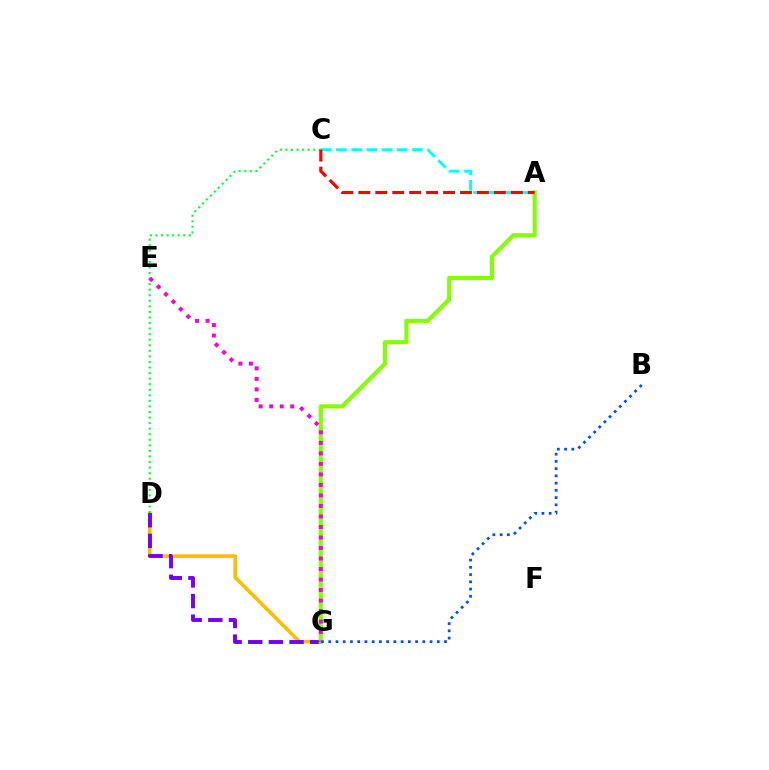{('D', 'G'): [{'color': '#ffbd00', 'line_style': 'solid', 'thickness': 2.64}, {'color': '#7200ff', 'line_style': 'dashed', 'thickness': 2.8}], ('A', 'C'): [{'color': '#00fff6', 'line_style': 'dashed', 'thickness': 2.07}, {'color': '#ff0000', 'line_style': 'dashed', 'thickness': 2.3}], ('C', 'D'): [{'color': '#00ff39', 'line_style': 'dotted', 'thickness': 1.51}], ('A', 'G'): [{'color': '#84ff00', 'line_style': 'solid', 'thickness': 2.96}], ('E', 'G'): [{'color': '#ff00cf', 'line_style': 'dotted', 'thickness': 2.86}], ('B', 'G'): [{'color': '#004bff', 'line_style': 'dotted', 'thickness': 1.97}]}